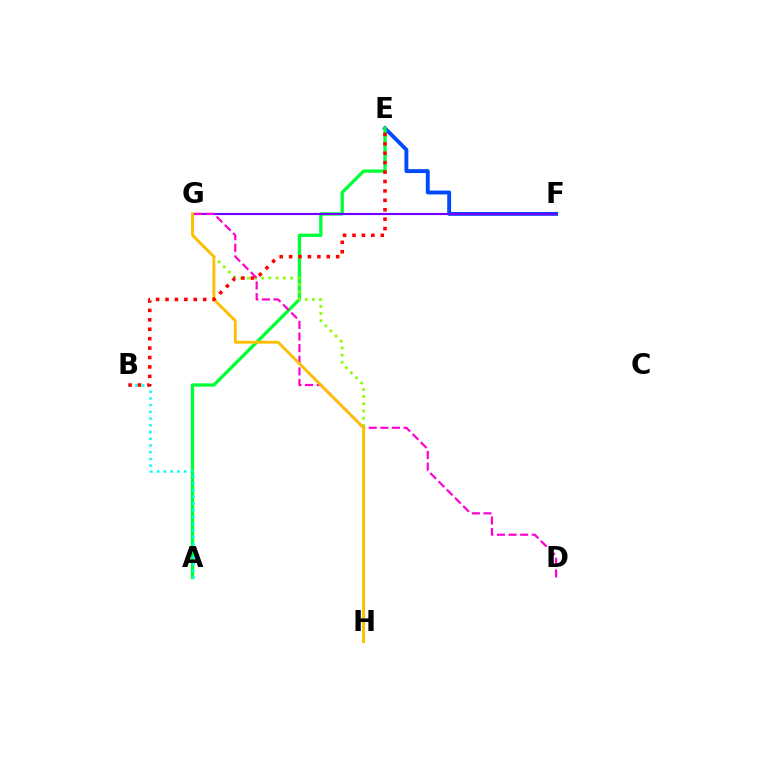{('E', 'F'): [{'color': '#004bff', 'line_style': 'solid', 'thickness': 2.8}], ('A', 'E'): [{'color': '#00ff39', 'line_style': 'solid', 'thickness': 2.38}], ('A', 'B'): [{'color': '#00fff6', 'line_style': 'dotted', 'thickness': 1.83}], ('G', 'H'): [{'color': '#84ff00', 'line_style': 'dotted', 'thickness': 1.96}, {'color': '#ffbd00', 'line_style': 'solid', 'thickness': 2.04}], ('F', 'G'): [{'color': '#7200ff', 'line_style': 'solid', 'thickness': 1.55}], ('D', 'G'): [{'color': '#ff00cf', 'line_style': 'dashed', 'thickness': 1.58}], ('B', 'E'): [{'color': '#ff0000', 'line_style': 'dotted', 'thickness': 2.56}]}